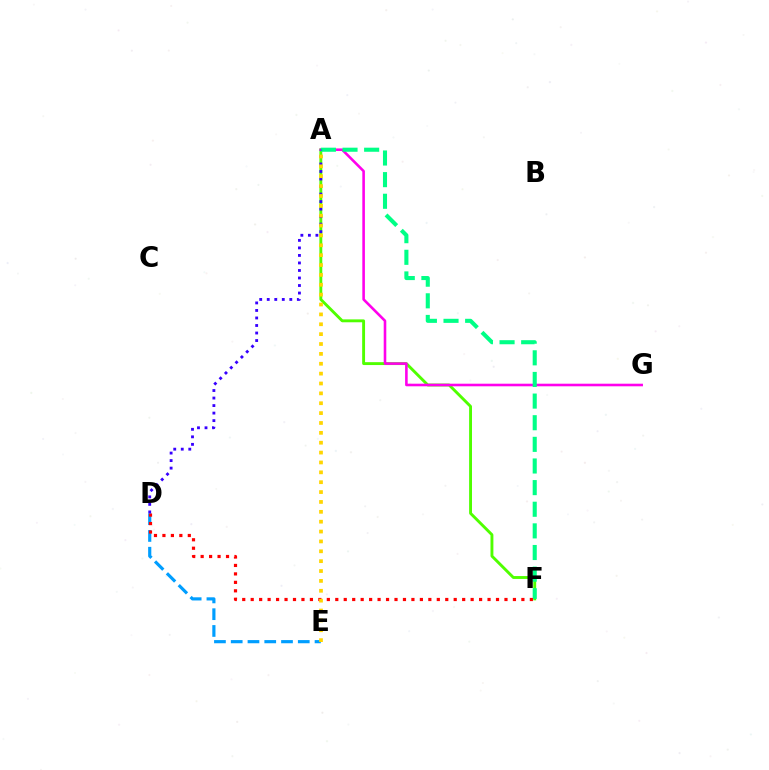{('A', 'F'): [{'color': '#4fff00', 'line_style': 'solid', 'thickness': 2.08}, {'color': '#00ff86', 'line_style': 'dashed', 'thickness': 2.94}], ('D', 'E'): [{'color': '#009eff', 'line_style': 'dashed', 'thickness': 2.28}], ('A', 'G'): [{'color': '#ff00ed', 'line_style': 'solid', 'thickness': 1.86}], ('D', 'F'): [{'color': '#ff0000', 'line_style': 'dotted', 'thickness': 2.3}], ('A', 'D'): [{'color': '#3700ff', 'line_style': 'dotted', 'thickness': 2.04}], ('A', 'E'): [{'color': '#ffd500', 'line_style': 'dotted', 'thickness': 2.68}]}